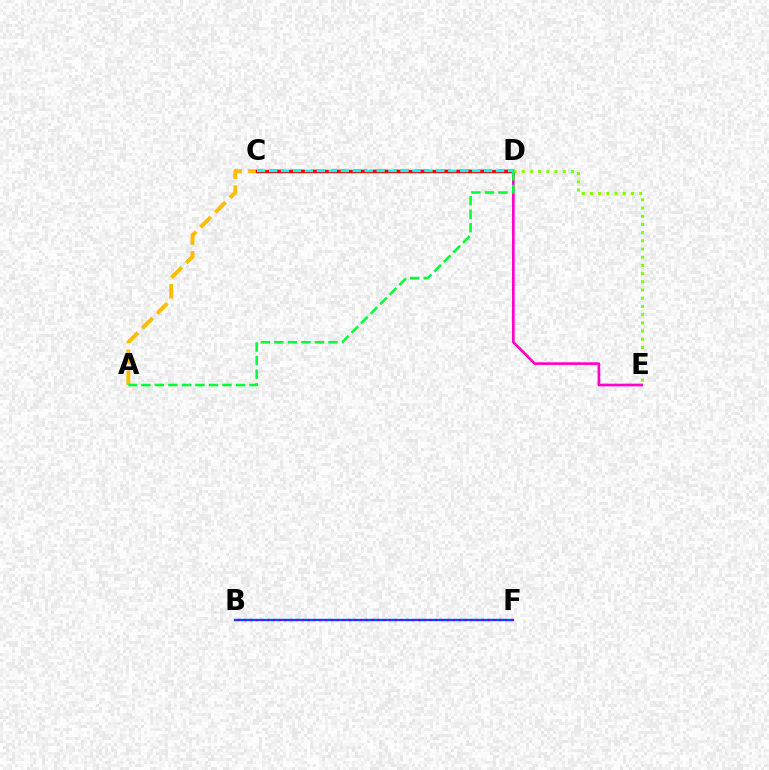{('A', 'D'): [{'color': '#ffbd00', 'line_style': 'dashed', 'thickness': 2.83}, {'color': '#00ff39', 'line_style': 'dashed', 'thickness': 1.84}], ('B', 'F'): [{'color': '#004bff', 'line_style': 'solid', 'thickness': 1.68}, {'color': '#7200ff', 'line_style': 'dotted', 'thickness': 1.58}], ('C', 'D'): [{'color': '#ff0000', 'line_style': 'solid', 'thickness': 2.43}, {'color': '#00fff6', 'line_style': 'dashed', 'thickness': 1.62}], ('D', 'E'): [{'color': '#ff00cf', 'line_style': 'solid', 'thickness': 1.93}, {'color': '#84ff00', 'line_style': 'dotted', 'thickness': 2.23}]}